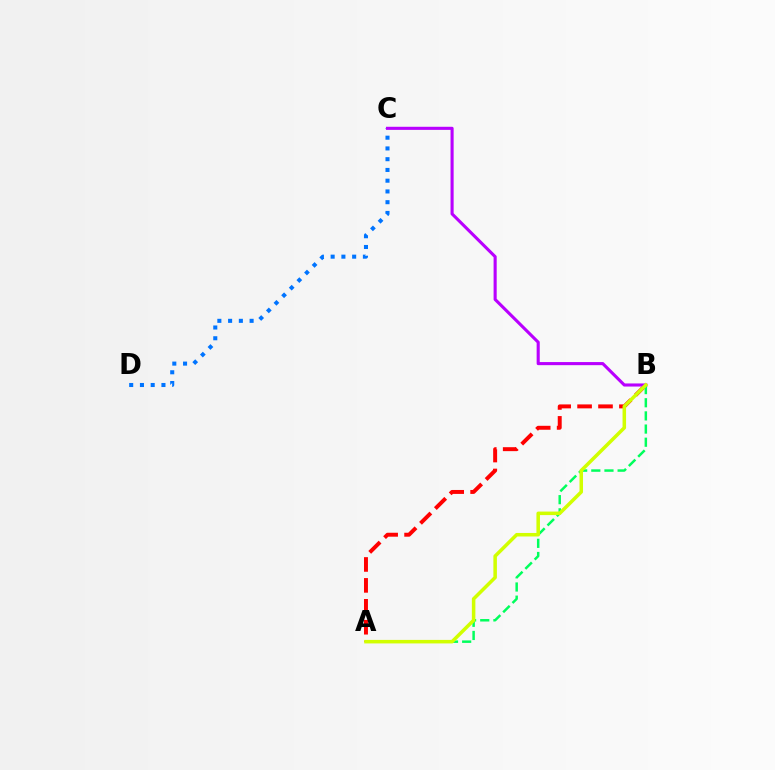{('A', 'B'): [{'color': '#ff0000', 'line_style': 'dashed', 'thickness': 2.84}, {'color': '#00ff5c', 'line_style': 'dashed', 'thickness': 1.79}, {'color': '#d1ff00', 'line_style': 'solid', 'thickness': 2.53}], ('C', 'D'): [{'color': '#0074ff', 'line_style': 'dotted', 'thickness': 2.92}], ('B', 'C'): [{'color': '#b900ff', 'line_style': 'solid', 'thickness': 2.23}]}